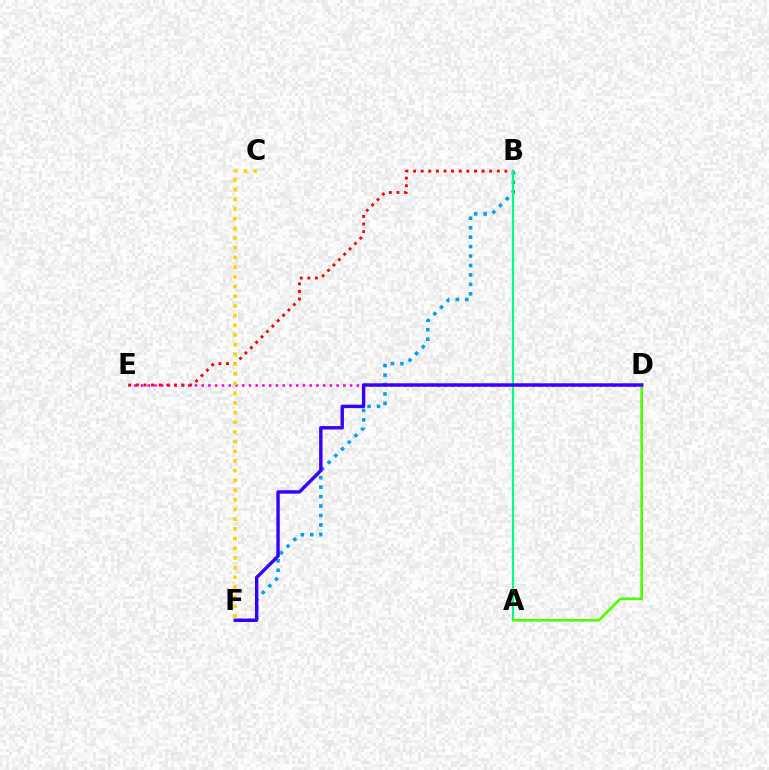{('D', 'E'): [{'color': '#ff00ed', 'line_style': 'dotted', 'thickness': 1.83}], ('B', 'E'): [{'color': '#ff0000', 'line_style': 'dotted', 'thickness': 2.07}], ('B', 'F'): [{'color': '#009eff', 'line_style': 'dotted', 'thickness': 2.57}], ('A', 'B'): [{'color': '#00ff86', 'line_style': 'solid', 'thickness': 1.58}], ('A', 'D'): [{'color': '#4fff00', 'line_style': 'solid', 'thickness': 1.91}], ('D', 'F'): [{'color': '#3700ff', 'line_style': 'solid', 'thickness': 2.46}], ('C', 'F'): [{'color': '#ffd500', 'line_style': 'dotted', 'thickness': 2.63}]}